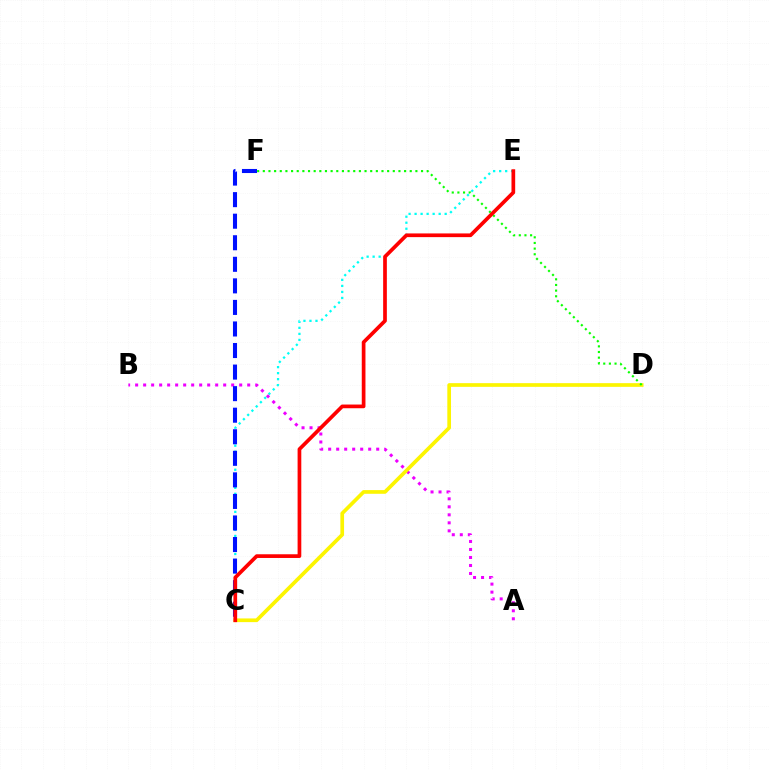{('C', 'E'): [{'color': '#00fff6', 'line_style': 'dotted', 'thickness': 1.63}, {'color': '#ff0000', 'line_style': 'solid', 'thickness': 2.67}], ('A', 'B'): [{'color': '#ee00ff', 'line_style': 'dotted', 'thickness': 2.17}], ('C', 'F'): [{'color': '#0010ff', 'line_style': 'dashed', 'thickness': 2.93}], ('C', 'D'): [{'color': '#fcf500', 'line_style': 'solid', 'thickness': 2.66}], ('D', 'F'): [{'color': '#08ff00', 'line_style': 'dotted', 'thickness': 1.54}]}